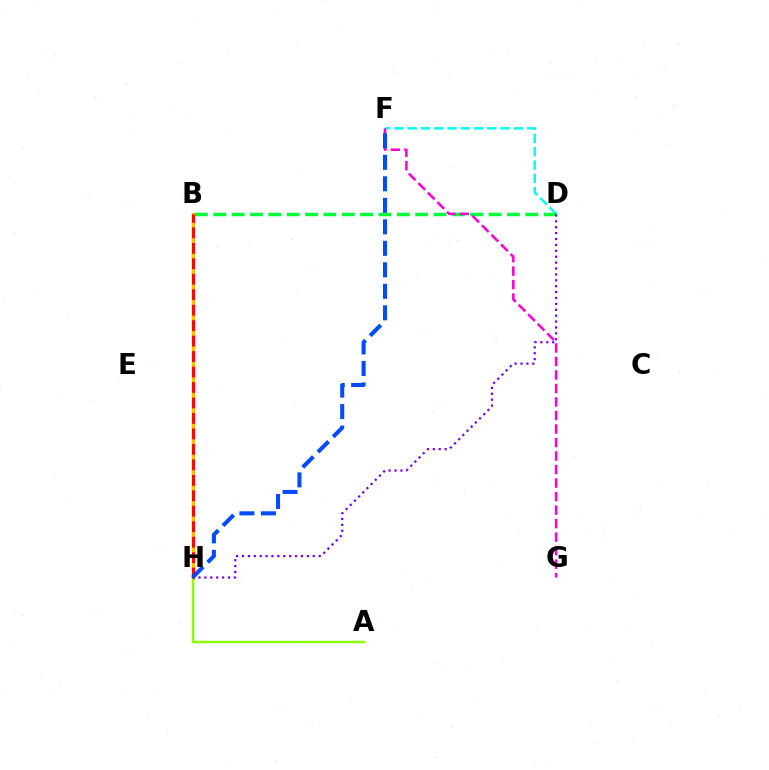{('B', 'H'): [{'color': '#ffbd00', 'line_style': 'solid', 'thickness': 2.41}, {'color': '#ff0000', 'line_style': 'dashed', 'thickness': 2.1}], ('D', 'F'): [{'color': '#00fff6', 'line_style': 'dashed', 'thickness': 1.8}], ('A', 'H'): [{'color': '#84ff00', 'line_style': 'solid', 'thickness': 1.75}], ('B', 'D'): [{'color': '#00ff39', 'line_style': 'dashed', 'thickness': 2.49}], ('D', 'H'): [{'color': '#7200ff', 'line_style': 'dotted', 'thickness': 1.6}], ('F', 'G'): [{'color': '#ff00cf', 'line_style': 'dashed', 'thickness': 1.84}], ('F', 'H'): [{'color': '#004bff', 'line_style': 'dashed', 'thickness': 2.92}]}